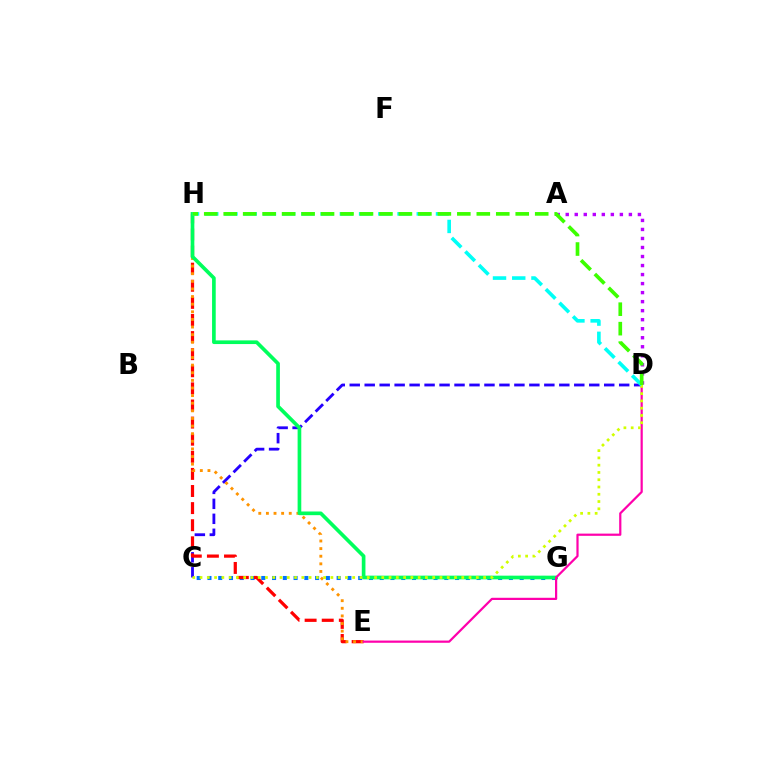{('C', 'D'): [{'color': '#2500ff', 'line_style': 'dashed', 'thickness': 2.03}, {'color': '#d1ff00', 'line_style': 'dotted', 'thickness': 1.98}], ('A', 'D'): [{'color': '#b900ff', 'line_style': 'dotted', 'thickness': 2.45}], ('C', 'G'): [{'color': '#0074ff', 'line_style': 'dotted', 'thickness': 2.93}], ('E', 'H'): [{'color': '#ff0000', 'line_style': 'dashed', 'thickness': 2.32}, {'color': '#ff9400', 'line_style': 'dotted', 'thickness': 2.07}], ('G', 'H'): [{'color': '#00ff5c', 'line_style': 'solid', 'thickness': 2.64}], ('D', 'E'): [{'color': '#ff00ac', 'line_style': 'solid', 'thickness': 1.59}], ('D', 'H'): [{'color': '#00fff6', 'line_style': 'dashed', 'thickness': 2.61}, {'color': '#3dff00', 'line_style': 'dashed', 'thickness': 2.64}]}